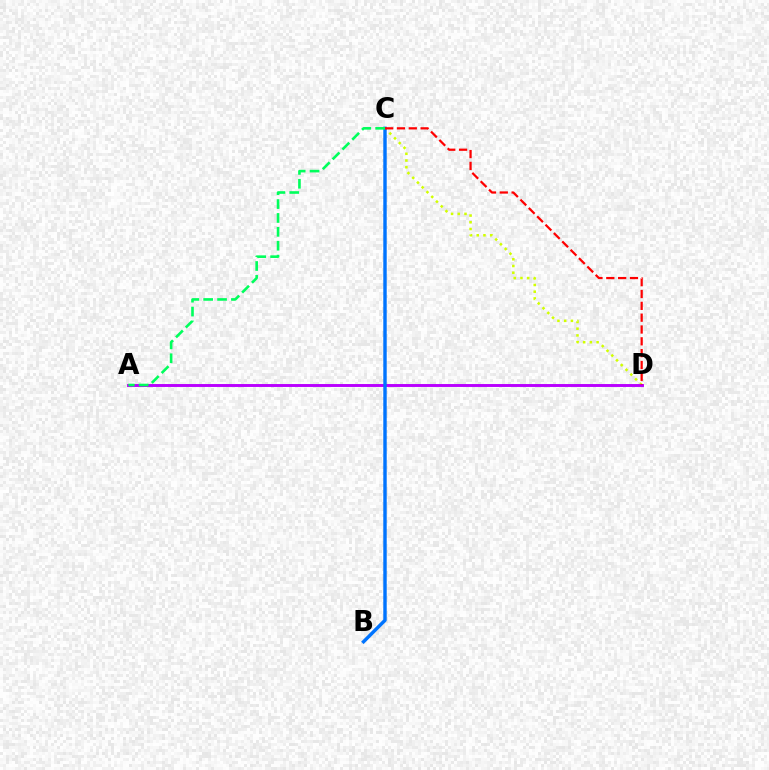{('C', 'D'): [{'color': '#d1ff00', 'line_style': 'dotted', 'thickness': 1.83}, {'color': '#ff0000', 'line_style': 'dashed', 'thickness': 1.61}], ('A', 'D'): [{'color': '#b900ff', 'line_style': 'solid', 'thickness': 2.1}], ('B', 'C'): [{'color': '#0074ff', 'line_style': 'solid', 'thickness': 2.47}], ('A', 'C'): [{'color': '#00ff5c', 'line_style': 'dashed', 'thickness': 1.89}]}